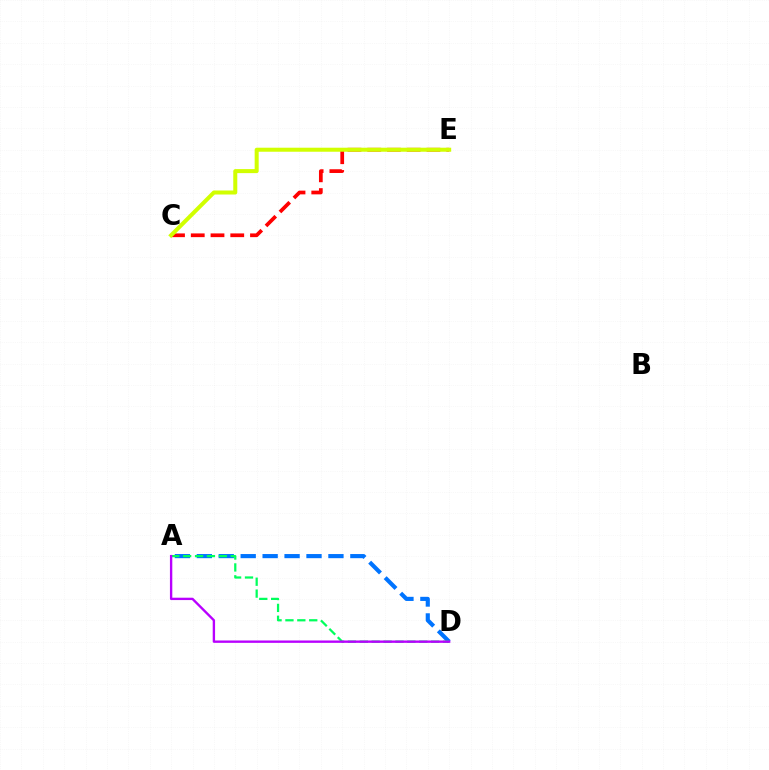{('A', 'D'): [{'color': '#0074ff', 'line_style': 'dashed', 'thickness': 2.98}, {'color': '#00ff5c', 'line_style': 'dashed', 'thickness': 1.62}, {'color': '#b900ff', 'line_style': 'solid', 'thickness': 1.7}], ('C', 'E'): [{'color': '#ff0000', 'line_style': 'dashed', 'thickness': 2.68}, {'color': '#d1ff00', 'line_style': 'solid', 'thickness': 2.9}]}